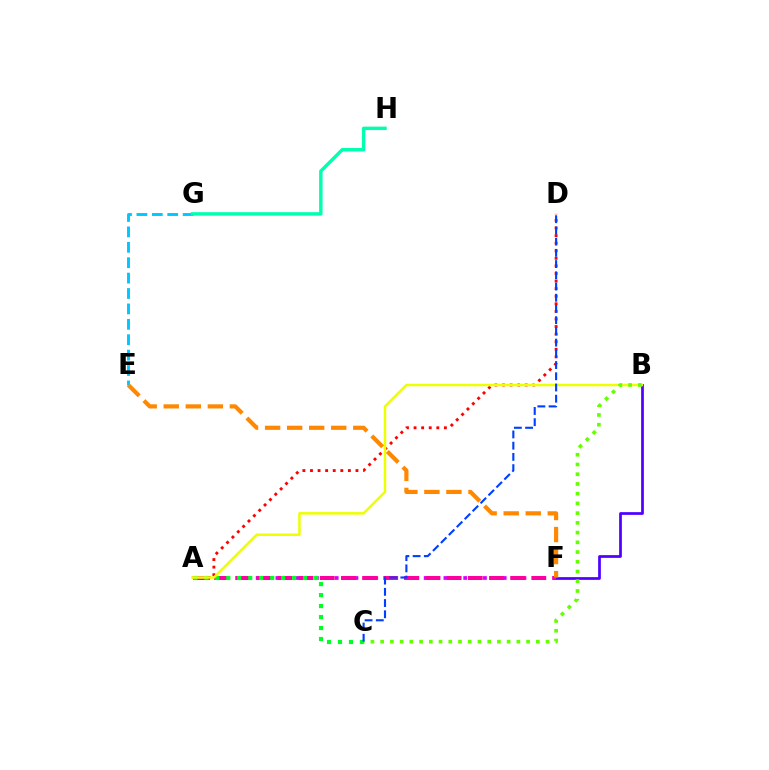{('E', 'G'): [{'color': '#00c7ff', 'line_style': 'dashed', 'thickness': 2.09}], ('A', 'F'): [{'color': '#d600ff', 'line_style': 'dotted', 'thickness': 2.69}, {'color': '#ff00a0', 'line_style': 'dashed', 'thickness': 2.87}], ('B', 'F'): [{'color': '#4f00ff', 'line_style': 'solid', 'thickness': 1.96}], ('A', 'D'): [{'color': '#ff0000', 'line_style': 'dotted', 'thickness': 2.06}], ('A', 'C'): [{'color': '#00ff27', 'line_style': 'dotted', 'thickness': 2.98}], ('A', 'B'): [{'color': '#eeff00', 'line_style': 'solid', 'thickness': 1.8}], ('G', 'H'): [{'color': '#00ffaf', 'line_style': 'solid', 'thickness': 2.47}], ('B', 'C'): [{'color': '#66ff00', 'line_style': 'dotted', 'thickness': 2.64}], ('E', 'F'): [{'color': '#ff8800', 'line_style': 'dashed', 'thickness': 2.99}], ('C', 'D'): [{'color': '#003fff', 'line_style': 'dashed', 'thickness': 1.52}]}